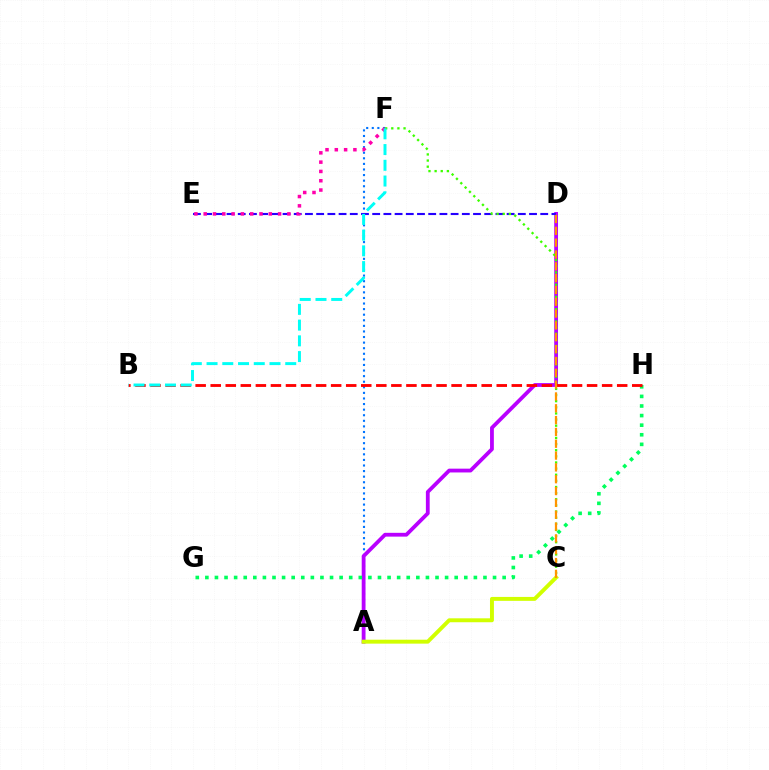{('A', 'F'): [{'color': '#0074ff', 'line_style': 'dotted', 'thickness': 1.52}], ('A', 'D'): [{'color': '#b900ff', 'line_style': 'solid', 'thickness': 2.73}], ('D', 'E'): [{'color': '#2500ff', 'line_style': 'dashed', 'thickness': 1.52}], ('G', 'H'): [{'color': '#00ff5c', 'line_style': 'dotted', 'thickness': 2.61}], ('B', 'H'): [{'color': '#ff0000', 'line_style': 'dashed', 'thickness': 2.05}], ('C', 'F'): [{'color': '#3dff00', 'line_style': 'dotted', 'thickness': 1.67}], ('E', 'F'): [{'color': '#ff00ac', 'line_style': 'dotted', 'thickness': 2.53}], ('A', 'C'): [{'color': '#d1ff00', 'line_style': 'solid', 'thickness': 2.83}], ('B', 'F'): [{'color': '#00fff6', 'line_style': 'dashed', 'thickness': 2.14}], ('C', 'D'): [{'color': '#ff9400', 'line_style': 'dashed', 'thickness': 1.61}]}